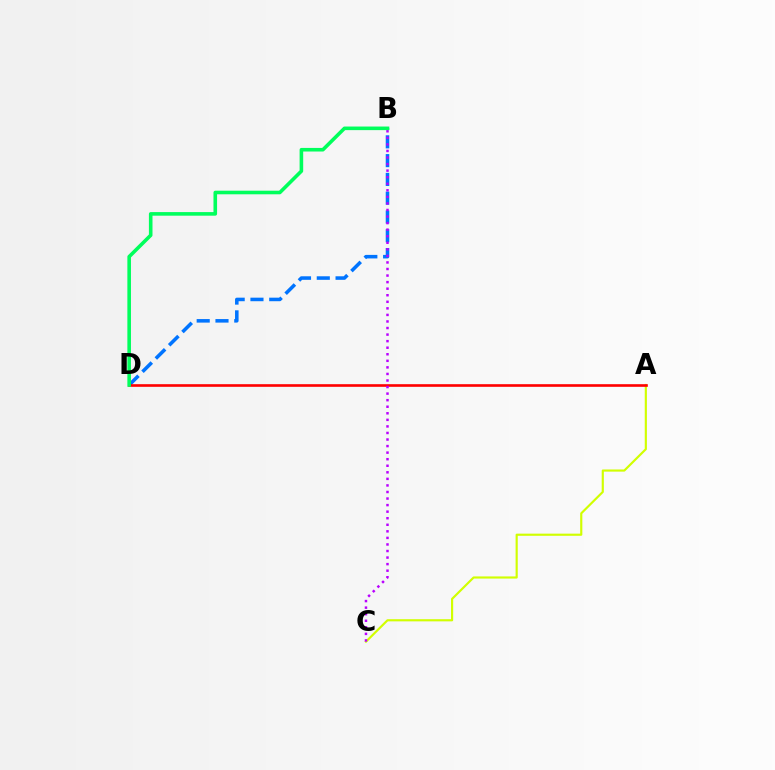{('B', 'D'): [{'color': '#0074ff', 'line_style': 'dashed', 'thickness': 2.55}, {'color': '#00ff5c', 'line_style': 'solid', 'thickness': 2.59}], ('A', 'C'): [{'color': '#d1ff00', 'line_style': 'solid', 'thickness': 1.55}], ('A', 'D'): [{'color': '#ff0000', 'line_style': 'solid', 'thickness': 1.9}], ('B', 'C'): [{'color': '#b900ff', 'line_style': 'dotted', 'thickness': 1.78}]}